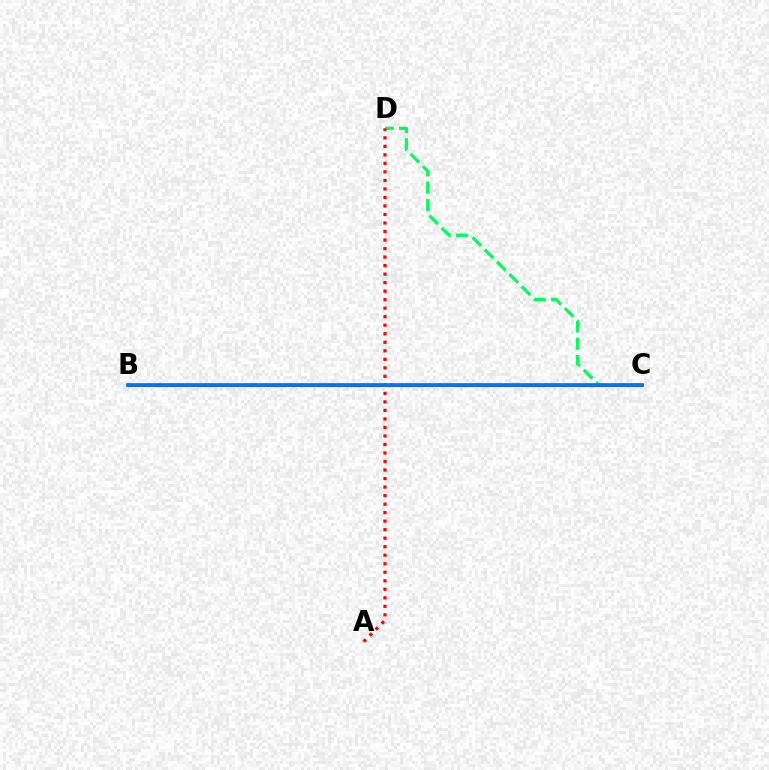{('C', 'D'): [{'color': '#00ff5c', 'line_style': 'dashed', 'thickness': 2.36}], ('A', 'D'): [{'color': '#ff0000', 'line_style': 'dotted', 'thickness': 2.31}], ('B', 'C'): [{'color': '#d1ff00', 'line_style': 'dotted', 'thickness': 2.63}, {'color': '#b900ff', 'line_style': 'solid', 'thickness': 2.1}, {'color': '#0074ff', 'line_style': 'solid', 'thickness': 2.66}]}